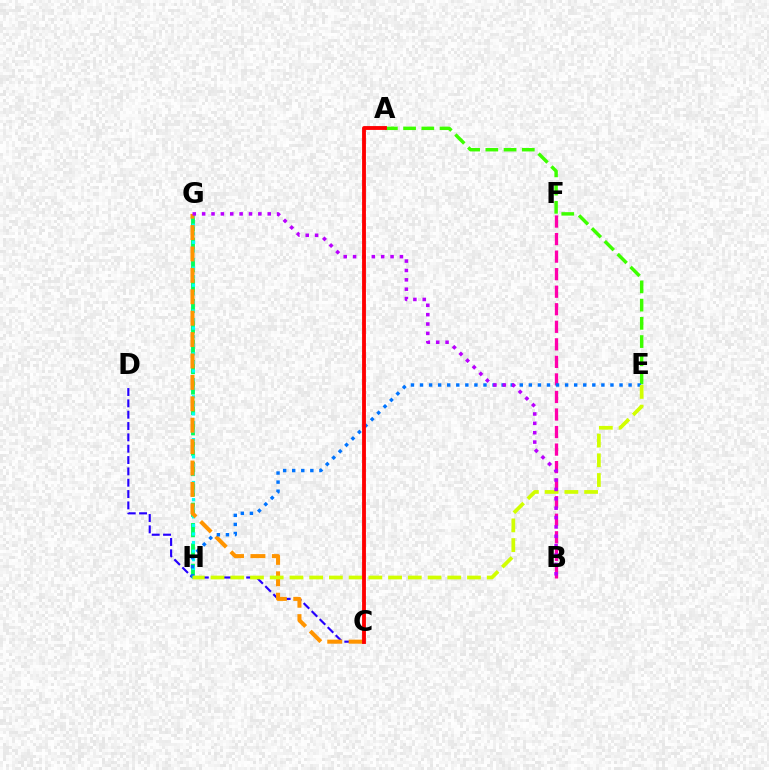{('C', 'D'): [{'color': '#2500ff', 'line_style': 'dashed', 'thickness': 1.54}], ('A', 'E'): [{'color': '#3dff00', 'line_style': 'dashed', 'thickness': 2.48}], ('G', 'H'): [{'color': '#00ff5c', 'line_style': 'dashed', 'thickness': 2.77}, {'color': '#00fff6', 'line_style': 'dotted', 'thickness': 2.33}], ('B', 'F'): [{'color': '#ff00ac', 'line_style': 'dashed', 'thickness': 2.38}], ('C', 'G'): [{'color': '#ff9400', 'line_style': 'dashed', 'thickness': 2.91}], ('E', 'H'): [{'color': '#0074ff', 'line_style': 'dotted', 'thickness': 2.46}, {'color': '#d1ff00', 'line_style': 'dashed', 'thickness': 2.68}], ('B', 'G'): [{'color': '#b900ff', 'line_style': 'dotted', 'thickness': 2.55}], ('A', 'C'): [{'color': '#ff0000', 'line_style': 'solid', 'thickness': 2.77}]}